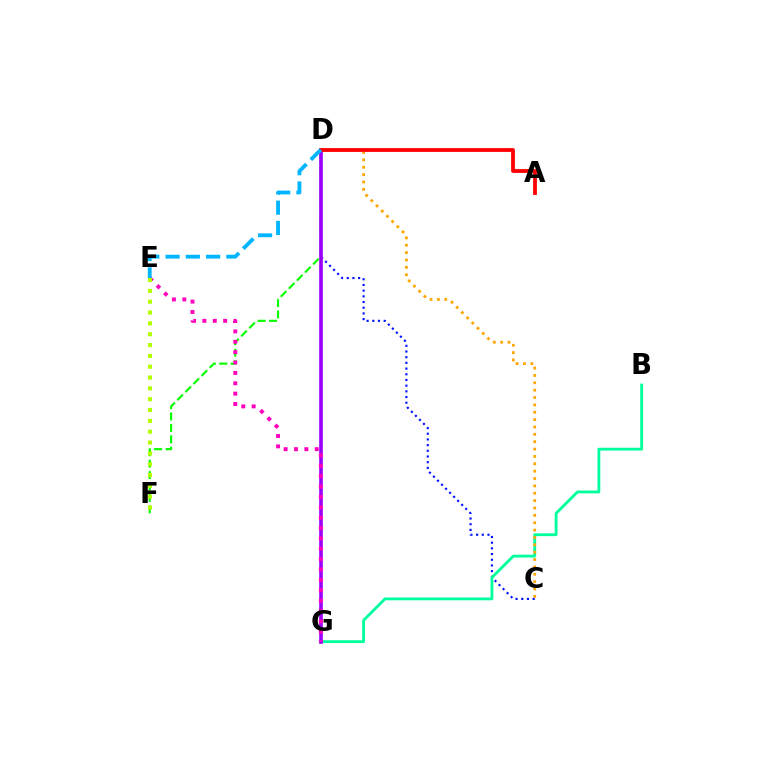{('C', 'D'): [{'color': '#0010ff', 'line_style': 'dotted', 'thickness': 1.55}, {'color': '#ffa500', 'line_style': 'dotted', 'thickness': 2.0}], ('B', 'G'): [{'color': '#00ff9d', 'line_style': 'solid', 'thickness': 2.02}], ('D', 'F'): [{'color': '#08ff00', 'line_style': 'dashed', 'thickness': 1.55}], ('D', 'G'): [{'color': '#9b00ff', 'line_style': 'solid', 'thickness': 2.62}], ('E', 'G'): [{'color': '#ff00bd', 'line_style': 'dotted', 'thickness': 2.82}], ('A', 'D'): [{'color': '#ff0000', 'line_style': 'solid', 'thickness': 2.74}], ('D', 'E'): [{'color': '#00b5ff', 'line_style': 'dashed', 'thickness': 2.75}], ('E', 'F'): [{'color': '#b3ff00', 'line_style': 'dotted', 'thickness': 2.94}]}